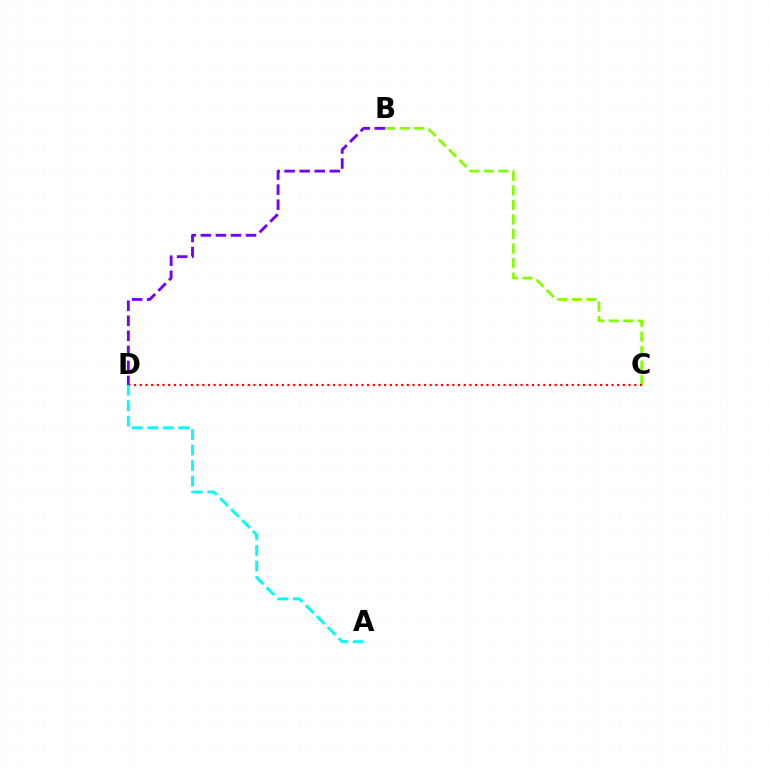{('B', 'C'): [{'color': '#84ff00', 'line_style': 'dashed', 'thickness': 1.98}], ('C', 'D'): [{'color': '#ff0000', 'line_style': 'dotted', 'thickness': 1.54}], ('A', 'D'): [{'color': '#00fff6', 'line_style': 'dashed', 'thickness': 2.11}], ('B', 'D'): [{'color': '#7200ff', 'line_style': 'dashed', 'thickness': 2.04}]}